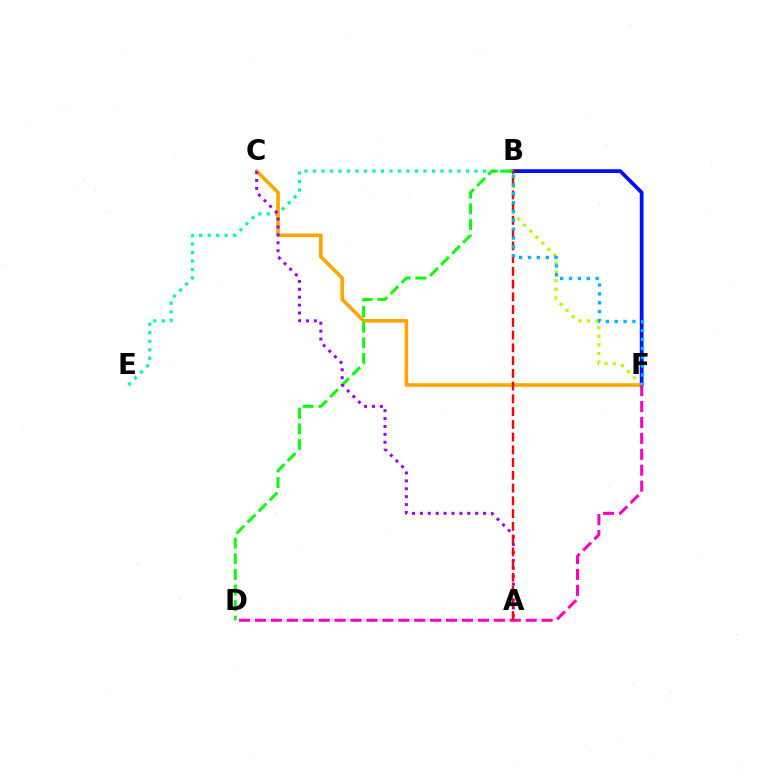{('B', 'E'): [{'color': '#00ff9d', 'line_style': 'dotted', 'thickness': 2.31}], ('B', 'F'): [{'color': '#b3ff00', 'line_style': 'dotted', 'thickness': 2.33}, {'color': '#0010ff', 'line_style': 'solid', 'thickness': 2.71}, {'color': '#00b5ff', 'line_style': 'dotted', 'thickness': 2.41}], ('C', 'F'): [{'color': '#ffa500', 'line_style': 'solid', 'thickness': 2.6}], ('B', 'D'): [{'color': '#08ff00', 'line_style': 'dashed', 'thickness': 2.12}], ('A', 'C'): [{'color': '#9b00ff', 'line_style': 'dotted', 'thickness': 2.15}], ('D', 'F'): [{'color': '#ff00bd', 'line_style': 'dashed', 'thickness': 2.16}], ('A', 'B'): [{'color': '#ff0000', 'line_style': 'dashed', 'thickness': 1.73}]}